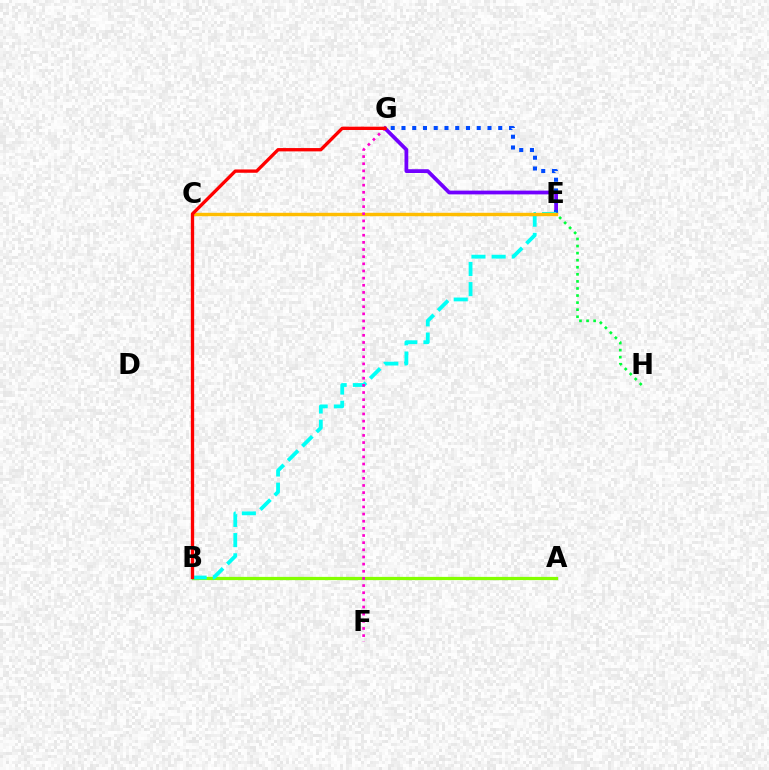{('E', 'G'): [{'color': '#7200ff', 'line_style': 'solid', 'thickness': 2.71}, {'color': '#004bff', 'line_style': 'dotted', 'thickness': 2.92}], ('E', 'H'): [{'color': '#00ff39', 'line_style': 'dotted', 'thickness': 1.92}], ('A', 'B'): [{'color': '#84ff00', 'line_style': 'solid', 'thickness': 2.33}], ('B', 'E'): [{'color': '#00fff6', 'line_style': 'dashed', 'thickness': 2.74}], ('C', 'E'): [{'color': '#ffbd00', 'line_style': 'solid', 'thickness': 2.45}], ('F', 'G'): [{'color': '#ff00cf', 'line_style': 'dotted', 'thickness': 1.94}], ('B', 'G'): [{'color': '#ff0000', 'line_style': 'solid', 'thickness': 2.39}]}